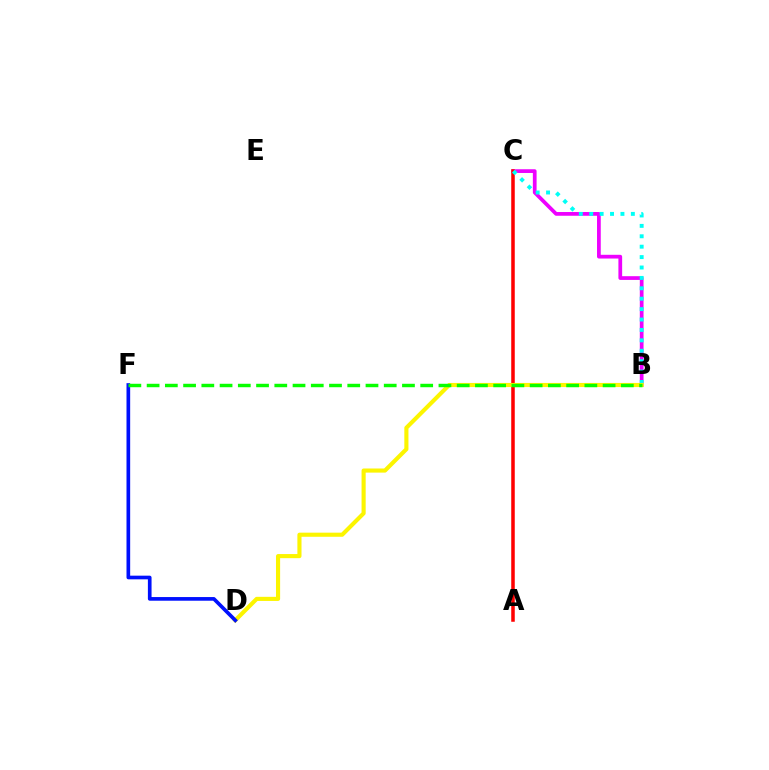{('B', 'C'): [{'color': '#ee00ff', 'line_style': 'solid', 'thickness': 2.69}, {'color': '#00fff6', 'line_style': 'dotted', 'thickness': 2.83}], ('A', 'C'): [{'color': '#ff0000', 'line_style': 'solid', 'thickness': 2.54}], ('B', 'D'): [{'color': '#fcf500', 'line_style': 'solid', 'thickness': 2.96}], ('D', 'F'): [{'color': '#0010ff', 'line_style': 'solid', 'thickness': 2.64}], ('B', 'F'): [{'color': '#08ff00', 'line_style': 'dashed', 'thickness': 2.48}]}